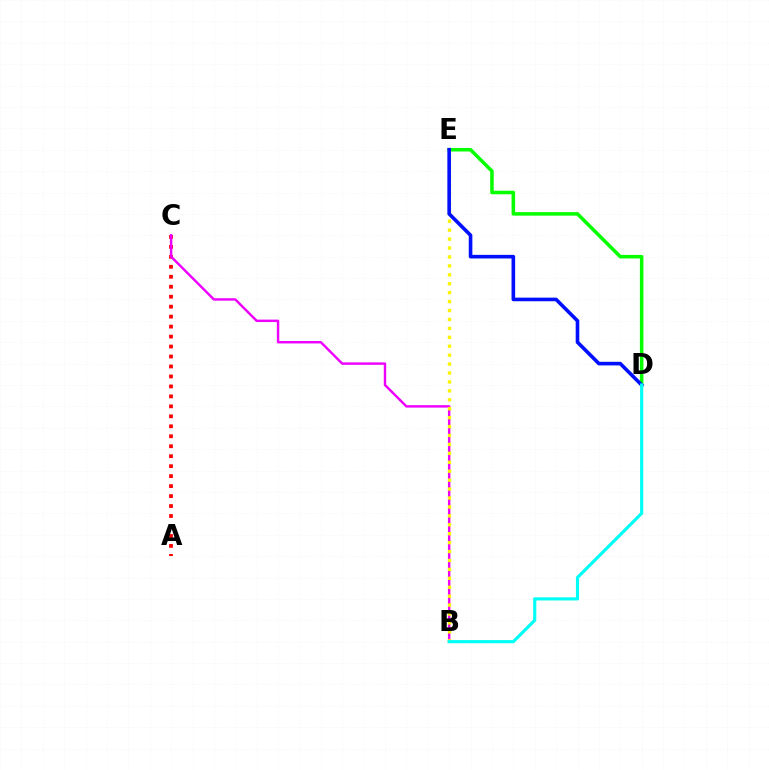{('A', 'C'): [{'color': '#ff0000', 'line_style': 'dotted', 'thickness': 2.71}], ('D', 'E'): [{'color': '#08ff00', 'line_style': 'solid', 'thickness': 2.55}, {'color': '#0010ff', 'line_style': 'solid', 'thickness': 2.6}], ('B', 'C'): [{'color': '#ee00ff', 'line_style': 'solid', 'thickness': 1.75}], ('B', 'E'): [{'color': '#fcf500', 'line_style': 'dotted', 'thickness': 2.43}], ('B', 'D'): [{'color': '#00fff6', 'line_style': 'solid', 'thickness': 2.26}]}